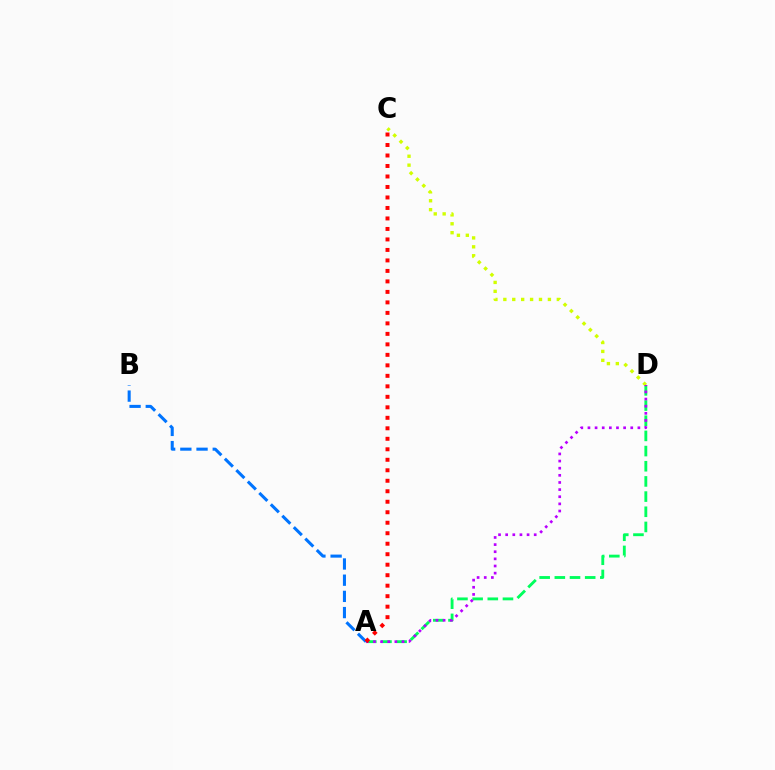{('A', 'B'): [{'color': '#0074ff', 'line_style': 'dashed', 'thickness': 2.2}], ('A', 'D'): [{'color': '#00ff5c', 'line_style': 'dashed', 'thickness': 2.06}, {'color': '#b900ff', 'line_style': 'dotted', 'thickness': 1.94}], ('C', 'D'): [{'color': '#d1ff00', 'line_style': 'dotted', 'thickness': 2.42}], ('A', 'C'): [{'color': '#ff0000', 'line_style': 'dotted', 'thickness': 2.85}]}